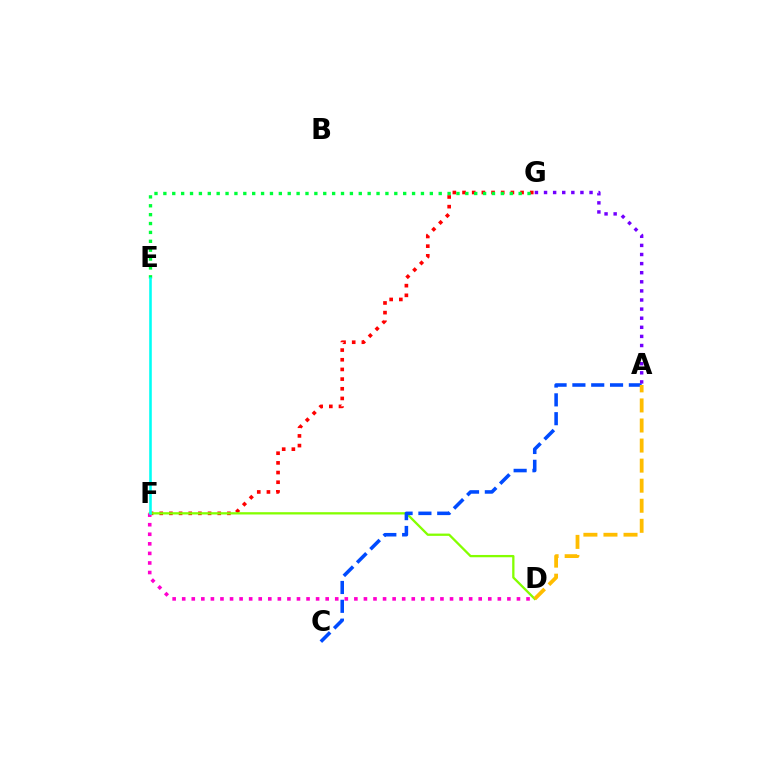{('F', 'G'): [{'color': '#ff0000', 'line_style': 'dotted', 'thickness': 2.63}], ('D', 'F'): [{'color': '#84ff00', 'line_style': 'solid', 'thickness': 1.65}, {'color': '#ff00cf', 'line_style': 'dotted', 'thickness': 2.6}], ('A', 'C'): [{'color': '#004bff', 'line_style': 'dashed', 'thickness': 2.56}], ('E', 'G'): [{'color': '#00ff39', 'line_style': 'dotted', 'thickness': 2.41}], ('A', 'G'): [{'color': '#7200ff', 'line_style': 'dotted', 'thickness': 2.47}], ('A', 'D'): [{'color': '#ffbd00', 'line_style': 'dashed', 'thickness': 2.73}], ('E', 'F'): [{'color': '#00fff6', 'line_style': 'solid', 'thickness': 1.86}]}